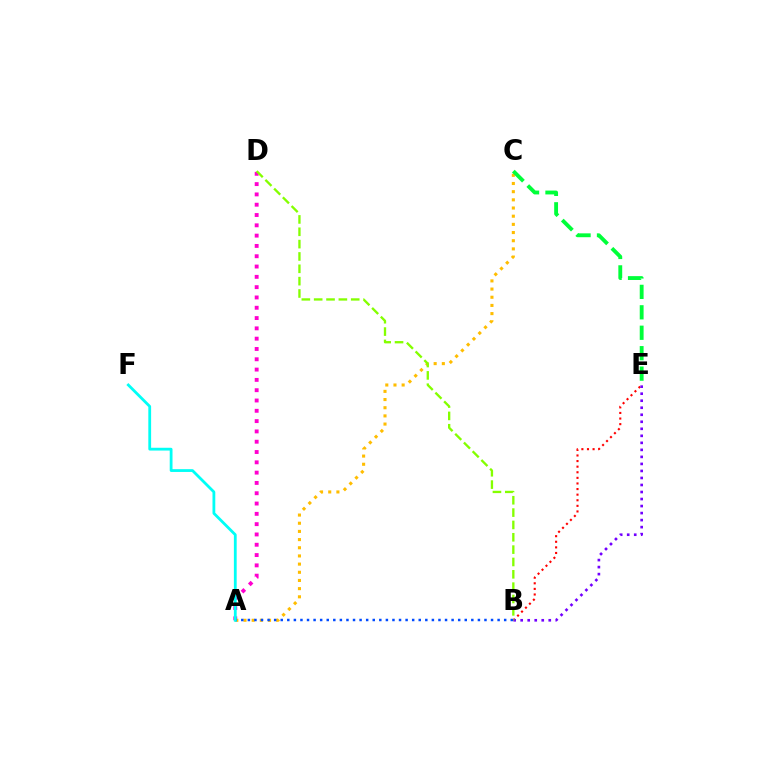{('A', 'D'): [{'color': '#ff00cf', 'line_style': 'dotted', 'thickness': 2.8}], ('B', 'E'): [{'color': '#ff0000', 'line_style': 'dotted', 'thickness': 1.52}, {'color': '#7200ff', 'line_style': 'dotted', 'thickness': 1.91}], ('A', 'C'): [{'color': '#ffbd00', 'line_style': 'dotted', 'thickness': 2.22}], ('B', 'D'): [{'color': '#84ff00', 'line_style': 'dashed', 'thickness': 1.68}], ('C', 'E'): [{'color': '#00ff39', 'line_style': 'dashed', 'thickness': 2.78}], ('A', 'B'): [{'color': '#004bff', 'line_style': 'dotted', 'thickness': 1.79}], ('A', 'F'): [{'color': '#00fff6', 'line_style': 'solid', 'thickness': 2.01}]}